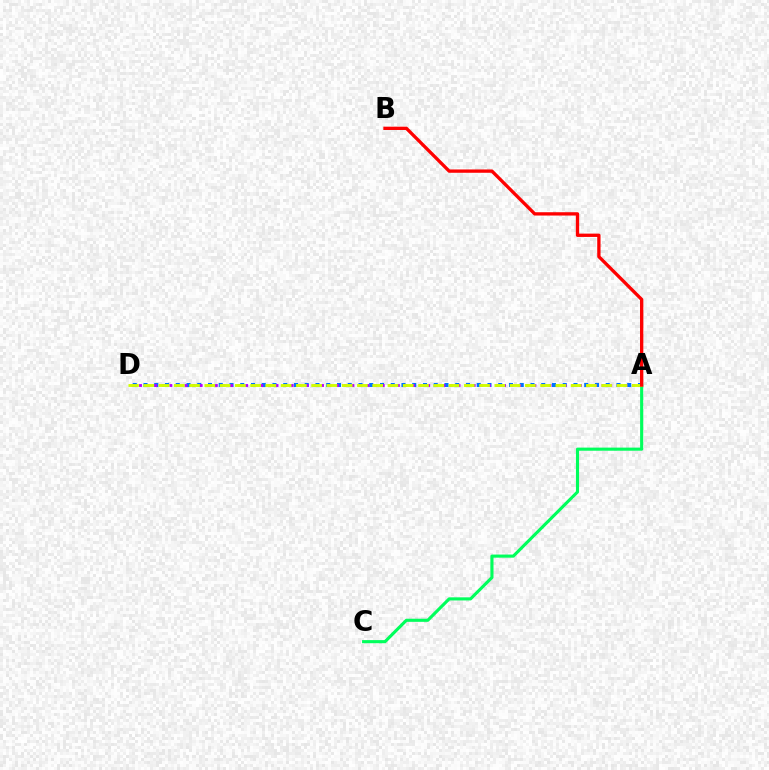{('A', 'D'): [{'color': '#0074ff', 'line_style': 'dotted', 'thickness': 2.92}, {'color': '#b900ff', 'line_style': 'dotted', 'thickness': 2.06}, {'color': '#d1ff00', 'line_style': 'dashed', 'thickness': 2.07}], ('A', 'C'): [{'color': '#00ff5c', 'line_style': 'solid', 'thickness': 2.24}], ('A', 'B'): [{'color': '#ff0000', 'line_style': 'solid', 'thickness': 2.39}]}